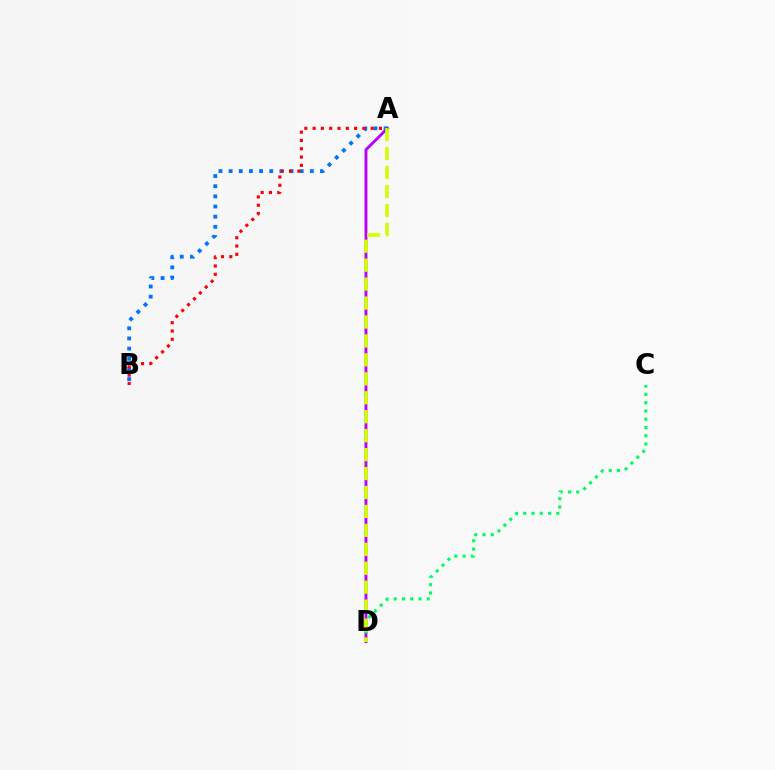{('A', 'D'): [{'color': '#b900ff', 'line_style': 'solid', 'thickness': 2.07}, {'color': '#d1ff00', 'line_style': 'dashed', 'thickness': 2.57}], ('A', 'B'): [{'color': '#0074ff', 'line_style': 'dotted', 'thickness': 2.76}, {'color': '#ff0000', 'line_style': 'dotted', 'thickness': 2.25}], ('C', 'D'): [{'color': '#00ff5c', 'line_style': 'dotted', 'thickness': 2.24}]}